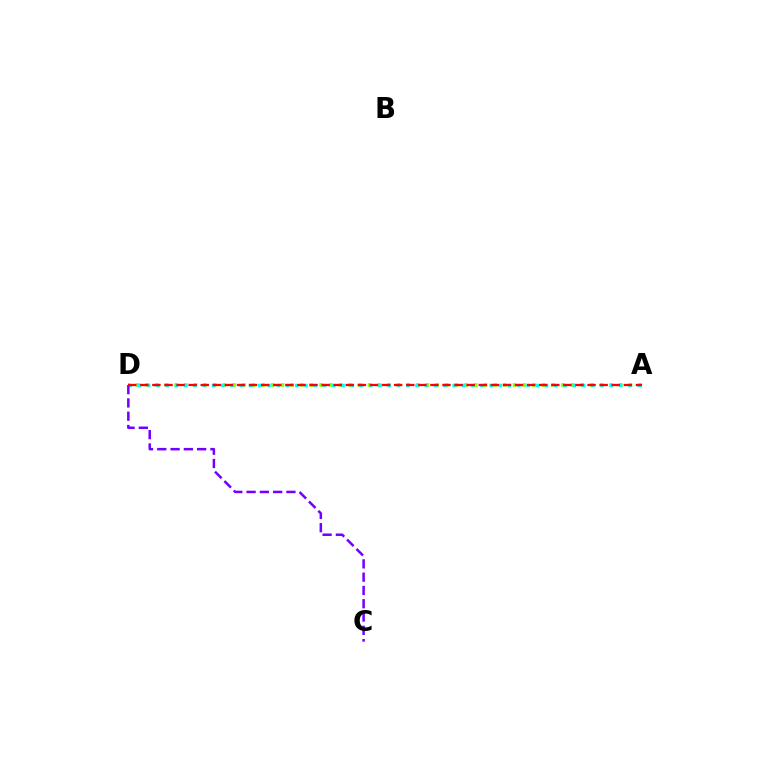{('A', 'D'): [{'color': '#84ff00', 'line_style': 'dotted', 'thickness': 2.63}, {'color': '#00fff6', 'line_style': 'dotted', 'thickness': 2.51}, {'color': '#ff0000', 'line_style': 'dashed', 'thickness': 1.64}], ('C', 'D'): [{'color': '#7200ff', 'line_style': 'dashed', 'thickness': 1.8}]}